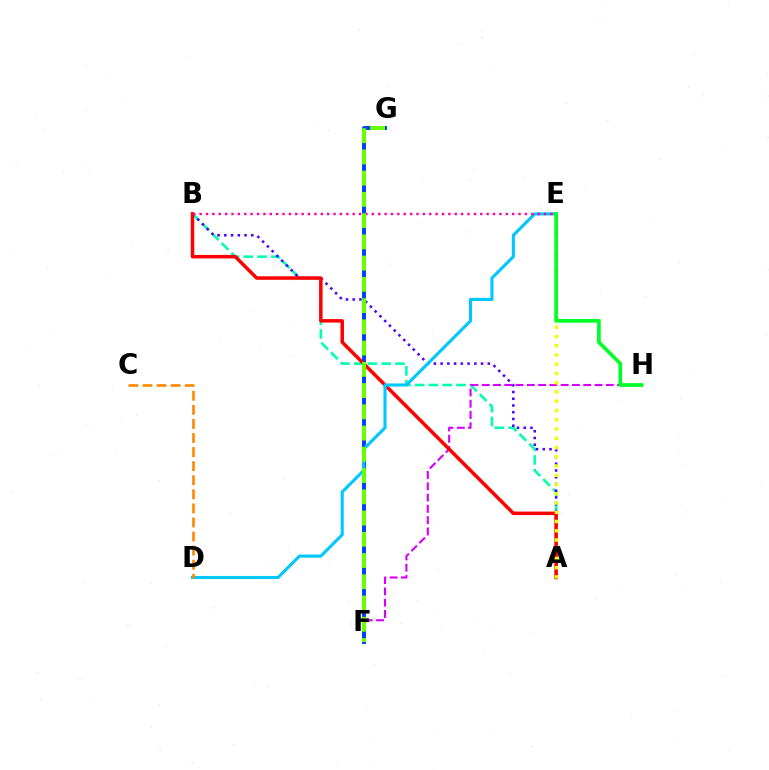{('A', 'B'): [{'color': '#00ffaf', 'line_style': 'dashed', 'thickness': 1.87}, {'color': '#4f00ff', 'line_style': 'dotted', 'thickness': 1.83}, {'color': '#ff0000', 'line_style': 'solid', 'thickness': 2.51}], ('F', 'H'): [{'color': '#d600ff', 'line_style': 'dashed', 'thickness': 1.53}], ('F', 'G'): [{'color': '#003fff', 'line_style': 'solid', 'thickness': 2.83}, {'color': '#66ff00', 'line_style': 'dashed', 'thickness': 2.89}], ('A', 'E'): [{'color': '#eeff00', 'line_style': 'dotted', 'thickness': 2.51}], ('D', 'E'): [{'color': '#00c7ff', 'line_style': 'solid', 'thickness': 2.23}], ('E', 'H'): [{'color': '#00ff27', 'line_style': 'solid', 'thickness': 2.66}], ('C', 'D'): [{'color': '#ff8800', 'line_style': 'dashed', 'thickness': 1.91}], ('B', 'E'): [{'color': '#ff00a0', 'line_style': 'dotted', 'thickness': 1.73}]}